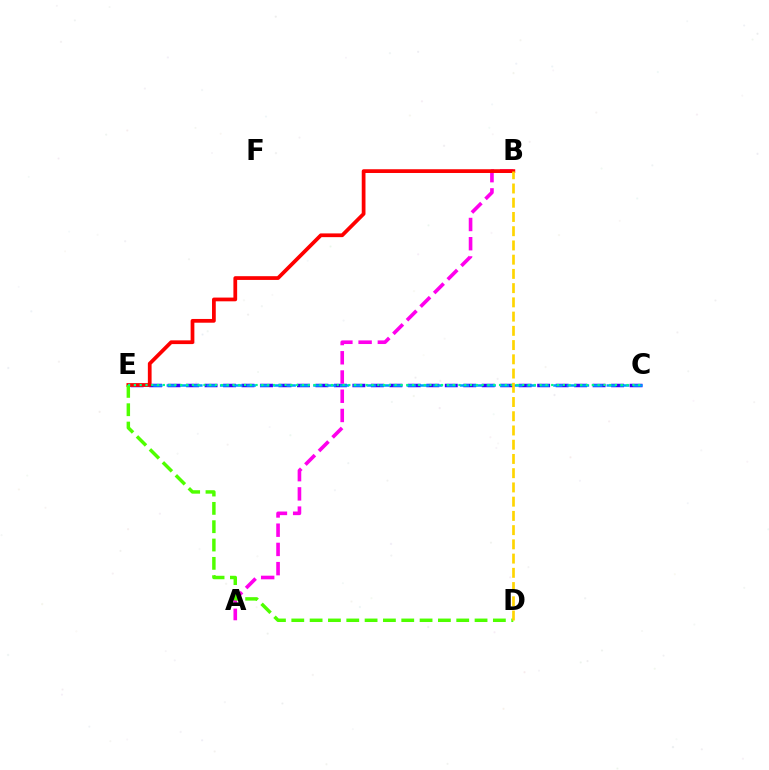{('C', 'E'): [{'color': '#3700ff', 'line_style': 'dashed', 'thickness': 2.51}, {'color': '#009eff', 'line_style': 'dashed', 'thickness': 1.81}, {'color': '#00ff86', 'line_style': 'dotted', 'thickness': 1.57}], ('A', 'B'): [{'color': '#ff00ed', 'line_style': 'dashed', 'thickness': 2.61}], ('B', 'E'): [{'color': '#ff0000', 'line_style': 'solid', 'thickness': 2.7}], ('D', 'E'): [{'color': '#4fff00', 'line_style': 'dashed', 'thickness': 2.49}], ('B', 'D'): [{'color': '#ffd500', 'line_style': 'dashed', 'thickness': 1.93}]}